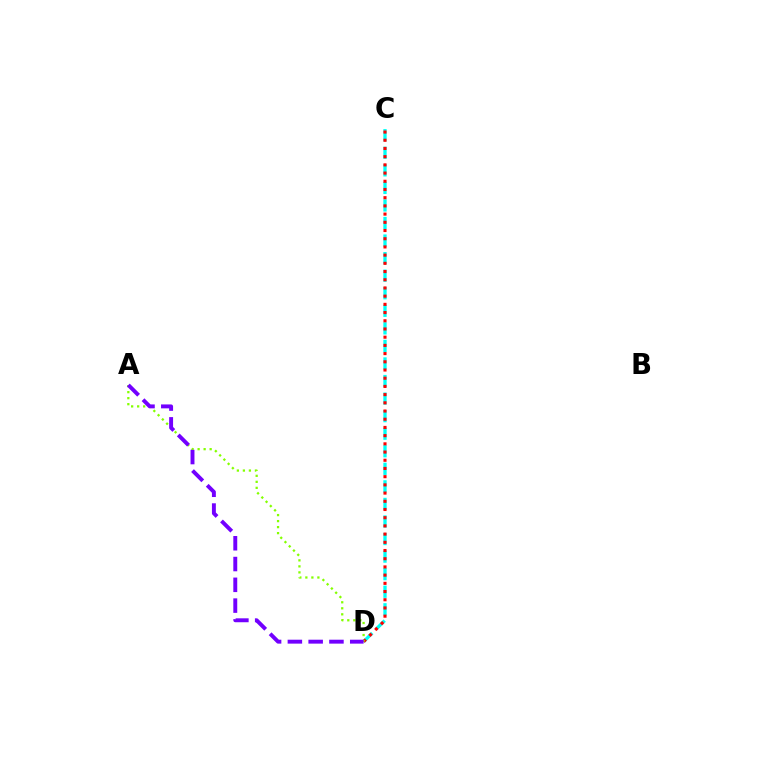{('C', 'D'): [{'color': '#00fff6', 'line_style': 'dashed', 'thickness': 2.39}, {'color': '#ff0000', 'line_style': 'dotted', 'thickness': 2.23}], ('A', 'D'): [{'color': '#84ff00', 'line_style': 'dotted', 'thickness': 1.63}, {'color': '#7200ff', 'line_style': 'dashed', 'thickness': 2.82}]}